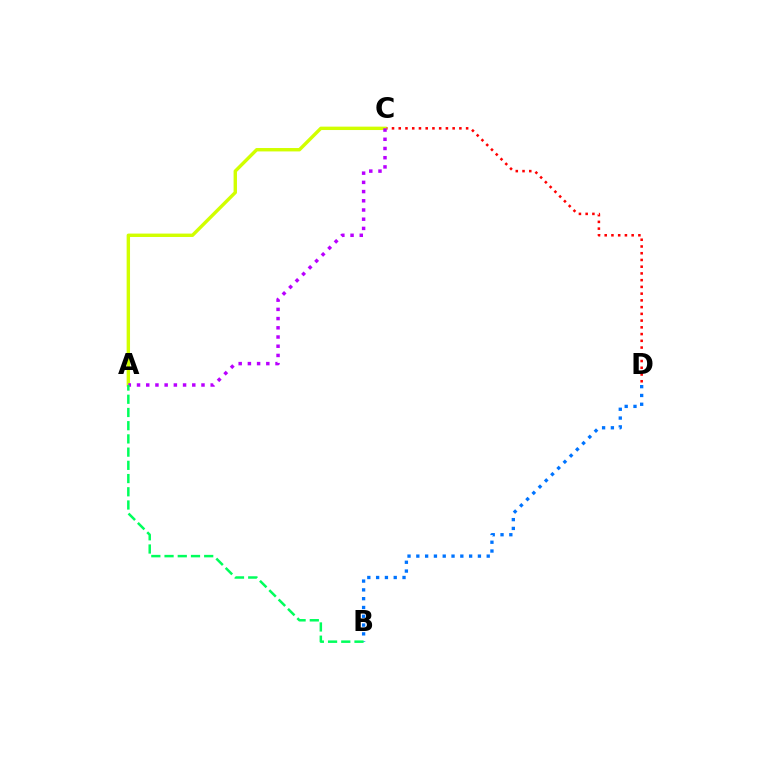{('C', 'D'): [{'color': '#ff0000', 'line_style': 'dotted', 'thickness': 1.83}], ('B', 'D'): [{'color': '#0074ff', 'line_style': 'dotted', 'thickness': 2.39}], ('A', 'C'): [{'color': '#d1ff00', 'line_style': 'solid', 'thickness': 2.45}, {'color': '#b900ff', 'line_style': 'dotted', 'thickness': 2.5}], ('A', 'B'): [{'color': '#00ff5c', 'line_style': 'dashed', 'thickness': 1.8}]}